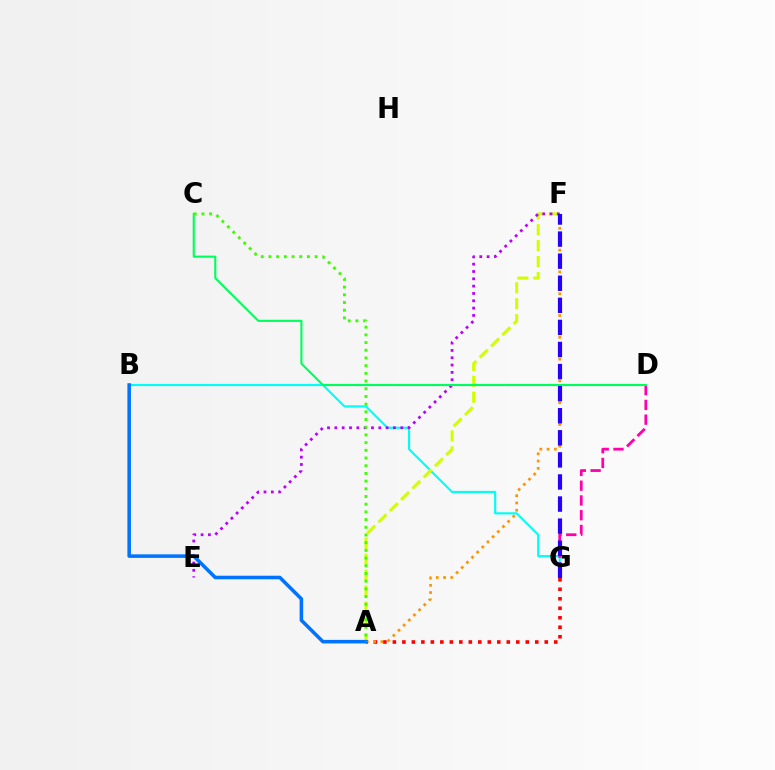{('B', 'G'): [{'color': '#00fff6', 'line_style': 'solid', 'thickness': 1.55}], ('A', 'F'): [{'color': '#d1ff00', 'line_style': 'dashed', 'thickness': 2.16}, {'color': '#ff9400', 'line_style': 'dotted', 'thickness': 1.97}], ('D', 'G'): [{'color': '#ff00ac', 'line_style': 'dashed', 'thickness': 2.0}], ('E', 'F'): [{'color': '#b900ff', 'line_style': 'dotted', 'thickness': 1.99}], ('A', 'G'): [{'color': '#ff0000', 'line_style': 'dotted', 'thickness': 2.58}], ('C', 'D'): [{'color': '#00ff5c', 'line_style': 'solid', 'thickness': 1.53}], ('A', 'B'): [{'color': '#0074ff', 'line_style': 'solid', 'thickness': 2.56}], ('F', 'G'): [{'color': '#2500ff', 'line_style': 'dashed', 'thickness': 3.0}], ('A', 'C'): [{'color': '#3dff00', 'line_style': 'dotted', 'thickness': 2.09}]}